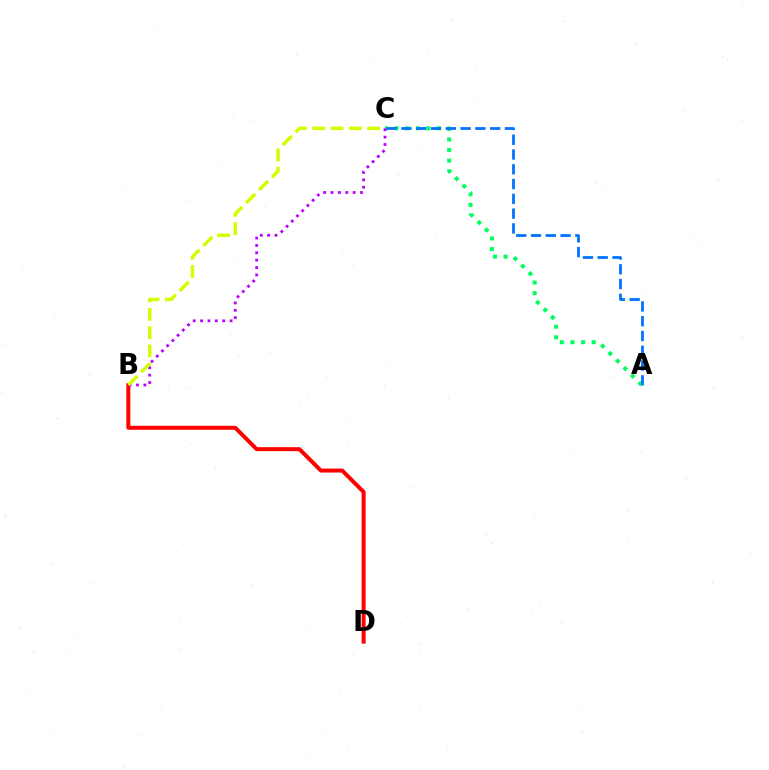{('A', 'C'): [{'color': '#00ff5c', 'line_style': 'dotted', 'thickness': 2.88}, {'color': '#0074ff', 'line_style': 'dashed', 'thickness': 2.01}], ('B', 'D'): [{'color': '#ff0000', 'line_style': 'solid', 'thickness': 2.87}], ('B', 'C'): [{'color': '#b900ff', 'line_style': 'dotted', 'thickness': 2.0}, {'color': '#d1ff00', 'line_style': 'dashed', 'thickness': 2.48}]}